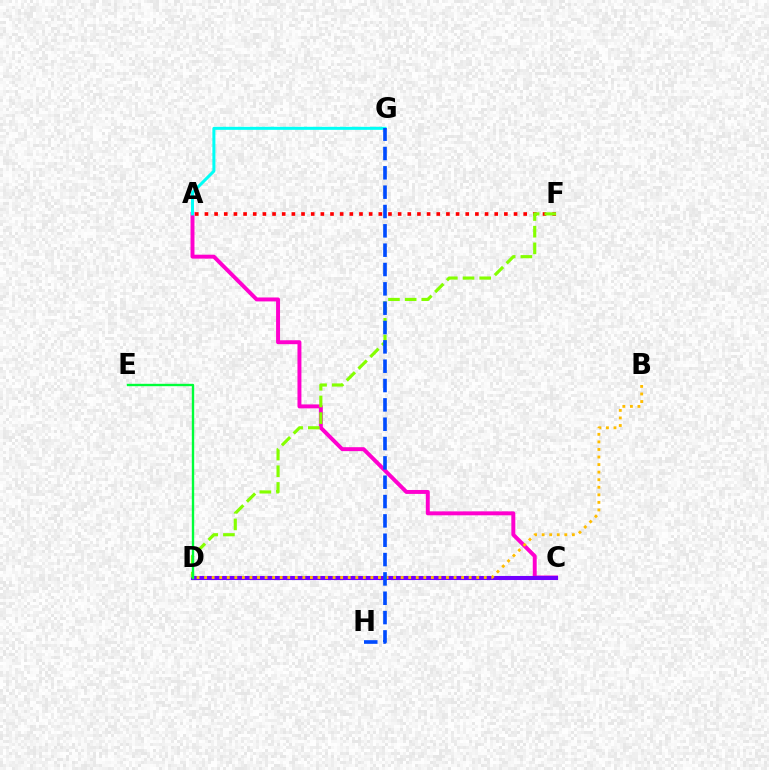{('A', 'F'): [{'color': '#ff0000', 'line_style': 'dotted', 'thickness': 2.62}], ('A', 'C'): [{'color': '#ff00cf', 'line_style': 'solid', 'thickness': 2.84}], ('C', 'D'): [{'color': '#7200ff', 'line_style': 'solid', 'thickness': 2.94}], ('A', 'G'): [{'color': '#00fff6', 'line_style': 'solid', 'thickness': 2.16}], ('D', 'F'): [{'color': '#84ff00', 'line_style': 'dashed', 'thickness': 2.27}], ('B', 'D'): [{'color': '#ffbd00', 'line_style': 'dotted', 'thickness': 2.05}], ('D', 'E'): [{'color': '#00ff39', 'line_style': 'solid', 'thickness': 1.71}], ('G', 'H'): [{'color': '#004bff', 'line_style': 'dashed', 'thickness': 2.63}]}